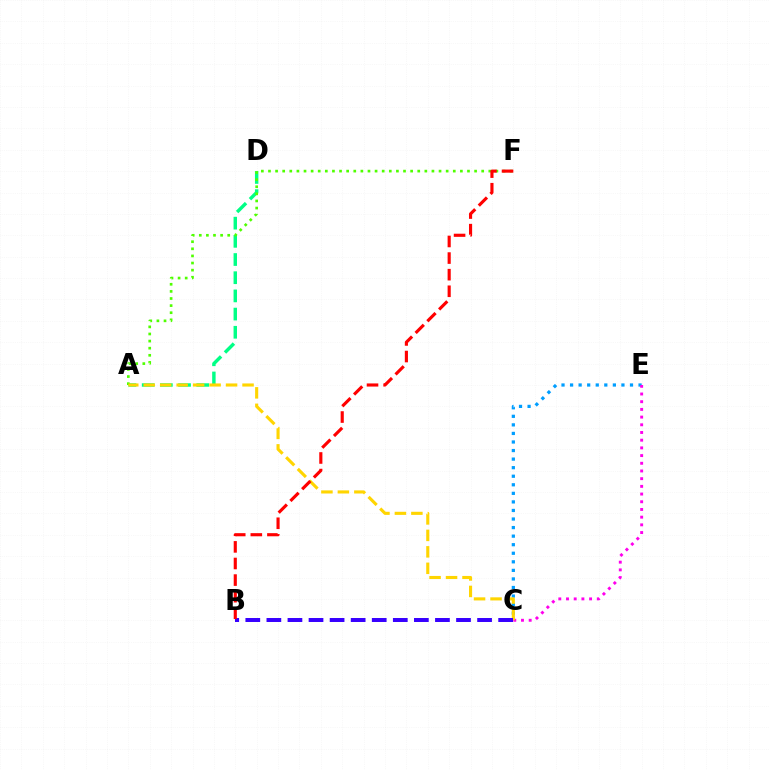{('C', 'E'): [{'color': '#009eff', 'line_style': 'dotted', 'thickness': 2.33}, {'color': '#ff00ed', 'line_style': 'dotted', 'thickness': 2.09}], ('A', 'D'): [{'color': '#00ff86', 'line_style': 'dashed', 'thickness': 2.47}], ('A', 'F'): [{'color': '#4fff00', 'line_style': 'dotted', 'thickness': 1.93}], ('A', 'C'): [{'color': '#ffd500', 'line_style': 'dashed', 'thickness': 2.24}], ('B', 'C'): [{'color': '#3700ff', 'line_style': 'dashed', 'thickness': 2.86}], ('B', 'F'): [{'color': '#ff0000', 'line_style': 'dashed', 'thickness': 2.26}]}